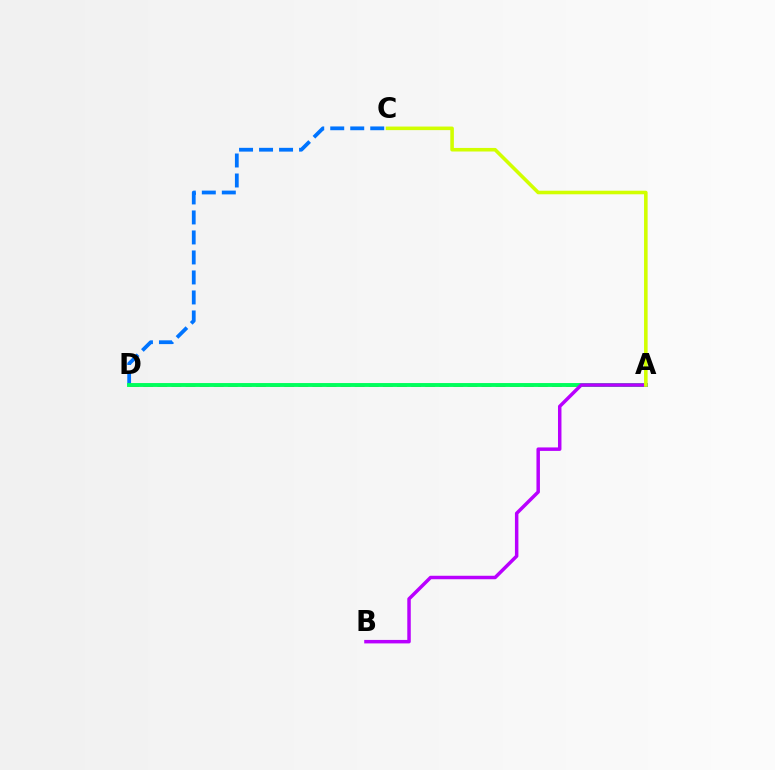{('A', 'D'): [{'color': '#ff0000', 'line_style': 'dashed', 'thickness': 1.91}, {'color': '#00ff5c', 'line_style': 'solid', 'thickness': 2.81}], ('C', 'D'): [{'color': '#0074ff', 'line_style': 'dashed', 'thickness': 2.72}], ('A', 'B'): [{'color': '#b900ff', 'line_style': 'solid', 'thickness': 2.5}], ('A', 'C'): [{'color': '#d1ff00', 'line_style': 'solid', 'thickness': 2.57}]}